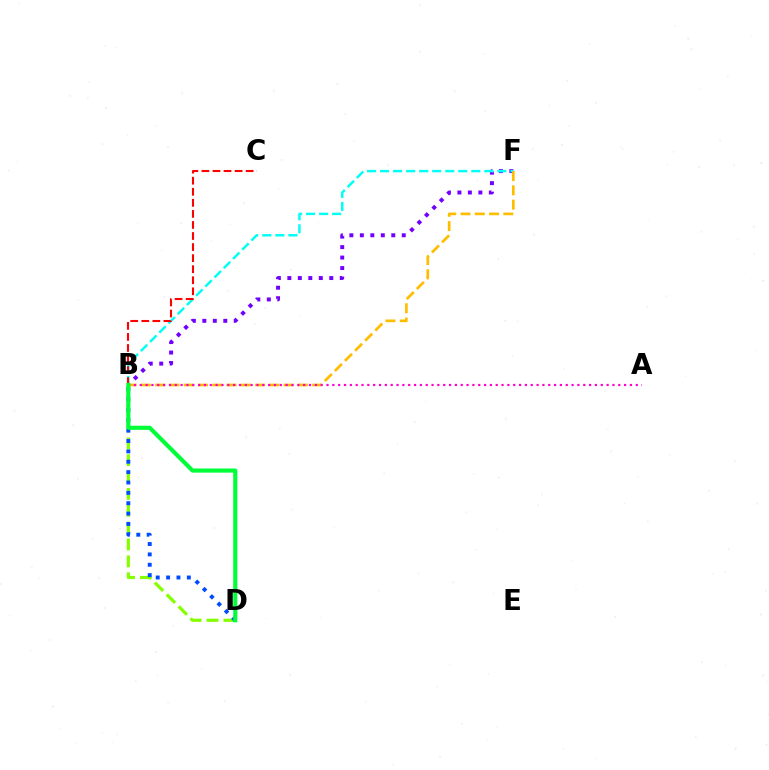{('B', 'F'): [{'color': '#7200ff', 'line_style': 'dotted', 'thickness': 2.85}, {'color': '#00fff6', 'line_style': 'dashed', 'thickness': 1.77}, {'color': '#ffbd00', 'line_style': 'dashed', 'thickness': 1.94}], ('B', 'C'): [{'color': '#ff0000', 'line_style': 'dashed', 'thickness': 1.5}], ('B', 'D'): [{'color': '#84ff00', 'line_style': 'dashed', 'thickness': 2.29}, {'color': '#004bff', 'line_style': 'dotted', 'thickness': 2.82}, {'color': '#00ff39', 'line_style': 'solid', 'thickness': 2.97}], ('A', 'B'): [{'color': '#ff00cf', 'line_style': 'dotted', 'thickness': 1.59}]}